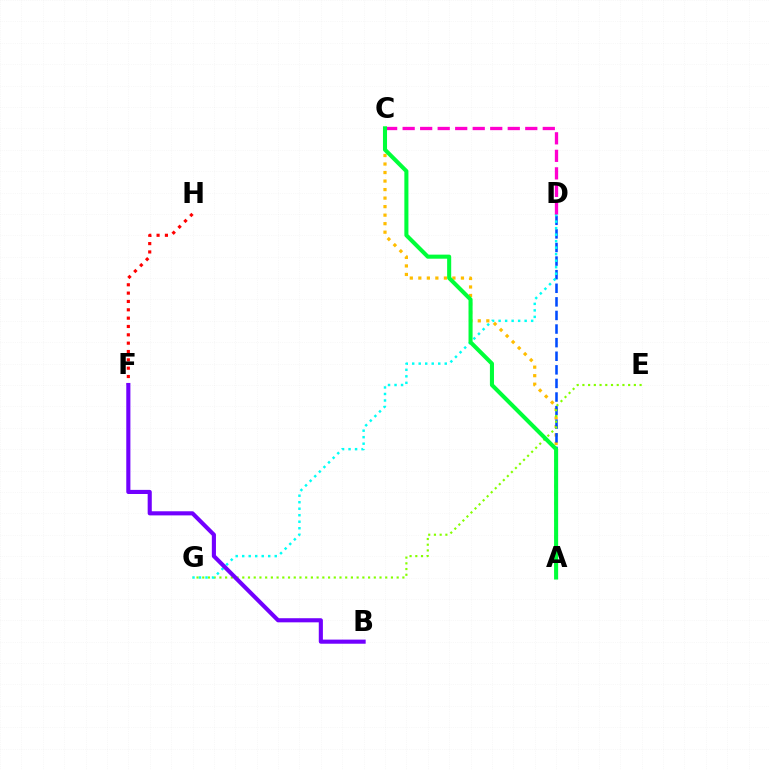{('A', 'C'): [{'color': '#ffbd00', 'line_style': 'dotted', 'thickness': 2.32}, {'color': '#00ff39', 'line_style': 'solid', 'thickness': 2.93}], ('A', 'D'): [{'color': '#004bff', 'line_style': 'dashed', 'thickness': 1.85}], ('E', 'G'): [{'color': '#84ff00', 'line_style': 'dotted', 'thickness': 1.55}], ('D', 'G'): [{'color': '#00fff6', 'line_style': 'dotted', 'thickness': 1.77}], ('F', 'H'): [{'color': '#ff0000', 'line_style': 'dotted', 'thickness': 2.27}], ('B', 'F'): [{'color': '#7200ff', 'line_style': 'solid', 'thickness': 2.96}], ('C', 'D'): [{'color': '#ff00cf', 'line_style': 'dashed', 'thickness': 2.38}]}